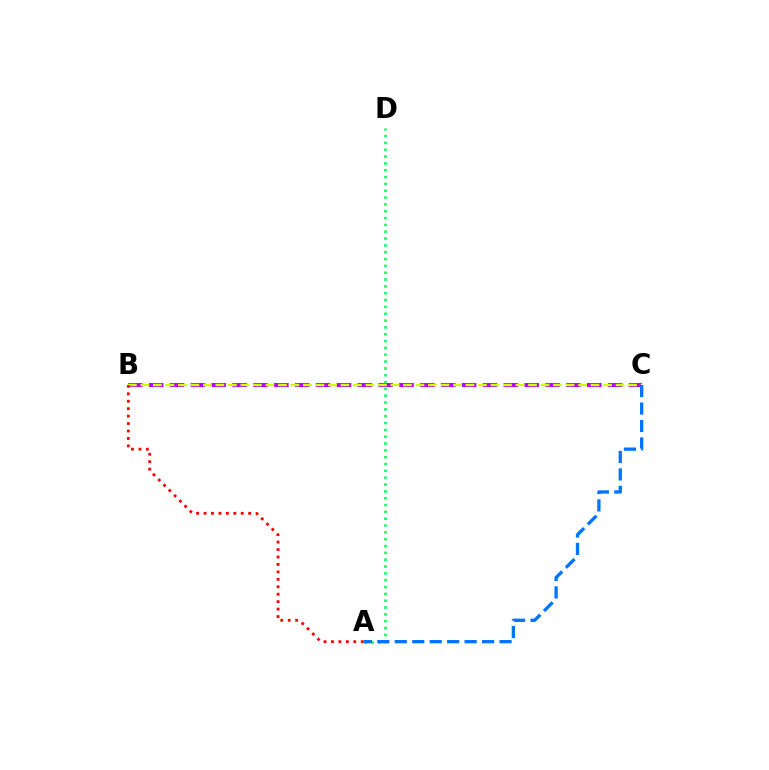{('B', 'C'): [{'color': '#b900ff', 'line_style': 'dashed', 'thickness': 2.83}, {'color': '#d1ff00', 'line_style': 'dashed', 'thickness': 1.7}], ('A', 'B'): [{'color': '#ff0000', 'line_style': 'dotted', 'thickness': 2.02}], ('A', 'D'): [{'color': '#00ff5c', 'line_style': 'dotted', 'thickness': 1.86}], ('A', 'C'): [{'color': '#0074ff', 'line_style': 'dashed', 'thickness': 2.37}]}